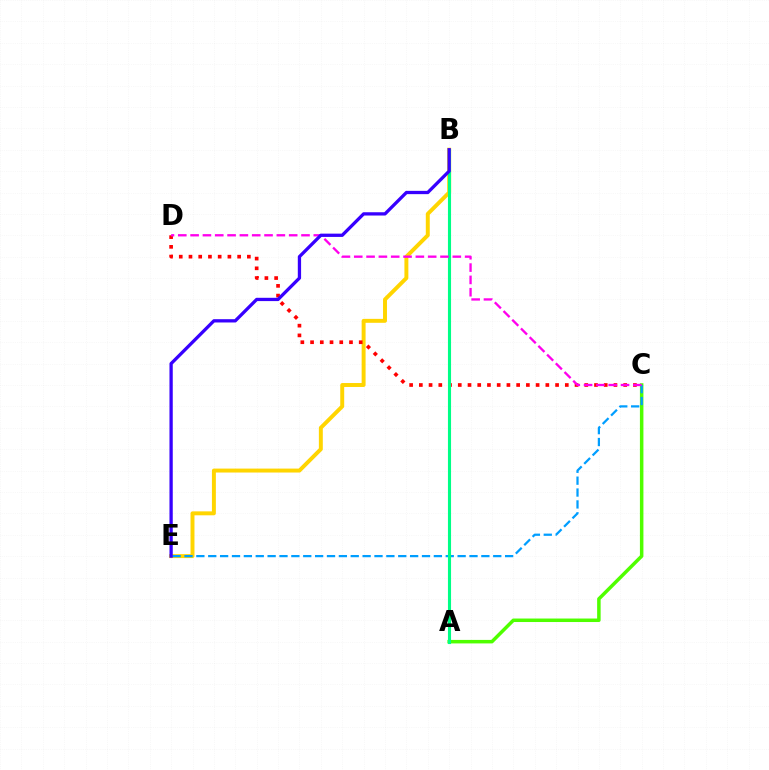{('B', 'E'): [{'color': '#ffd500', 'line_style': 'solid', 'thickness': 2.84}, {'color': '#3700ff', 'line_style': 'solid', 'thickness': 2.37}], ('A', 'C'): [{'color': '#4fff00', 'line_style': 'solid', 'thickness': 2.52}], ('C', 'D'): [{'color': '#ff0000', 'line_style': 'dotted', 'thickness': 2.64}, {'color': '#ff00ed', 'line_style': 'dashed', 'thickness': 1.67}], ('C', 'E'): [{'color': '#009eff', 'line_style': 'dashed', 'thickness': 1.61}], ('A', 'B'): [{'color': '#00ff86', 'line_style': 'solid', 'thickness': 2.23}]}